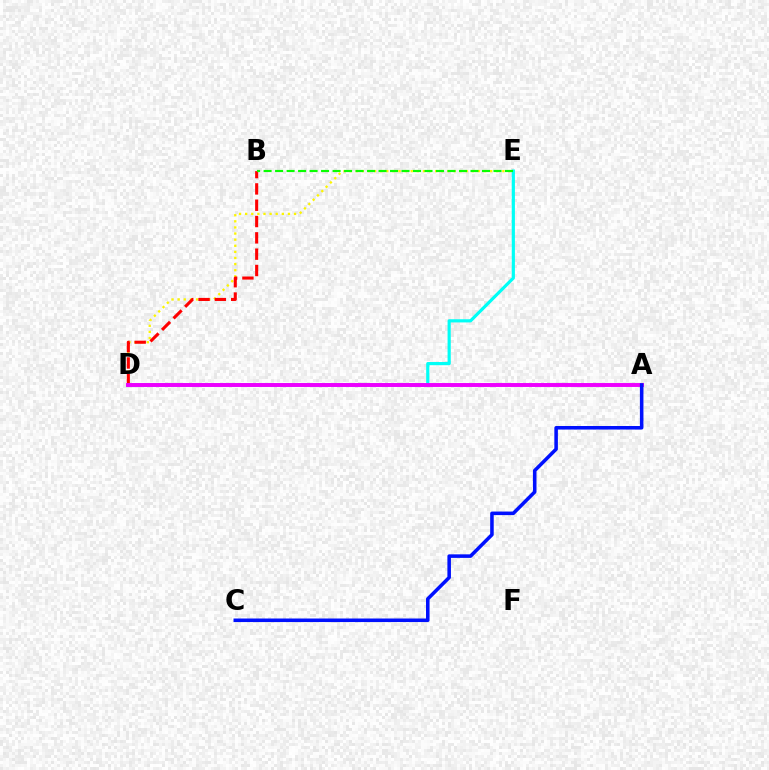{('D', 'E'): [{'color': '#fcf500', 'line_style': 'dotted', 'thickness': 1.66}, {'color': '#00fff6', 'line_style': 'solid', 'thickness': 2.29}], ('B', 'D'): [{'color': '#ff0000', 'line_style': 'dashed', 'thickness': 2.22}], ('A', 'D'): [{'color': '#ee00ff', 'line_style': 'solid', 'thickness': 2.82}], ('A', 'C'): [{'color': '#0010ff', 'line_style': 'solid', 'thickness': 2.55}], ('B', 'E'): [{'color': '#08ff00', 'line_style': 'dashed', 'thickness': 1.56}]}